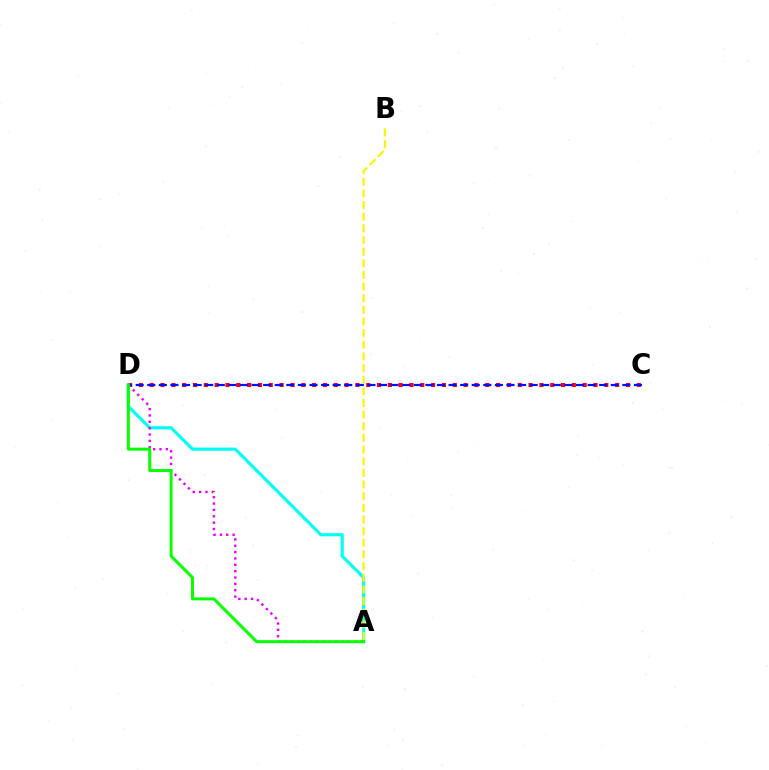{('C', 'D'): [{'color': '#ff0000', 'line_style': 'dotted', 'thickness': 2.94}, {'color': '#0010ff', 'line_style': 'dashed', 'thickness': 1.57}], ('A', 'D'): [{'color': '#00fff6', 'line_style': 'solid', 'thickness': 2.26}, {'color': '#ee00ff', 'line_style': 'dotted', 'thickness': 1.73}, {'color': '#08ff00', 'line_style': 'solid', 'thickness': 2.16}], ('A', 'B'): [{'color': '#fcf500', 'line_style': 'dashed', 'thickness': 1.58}]}